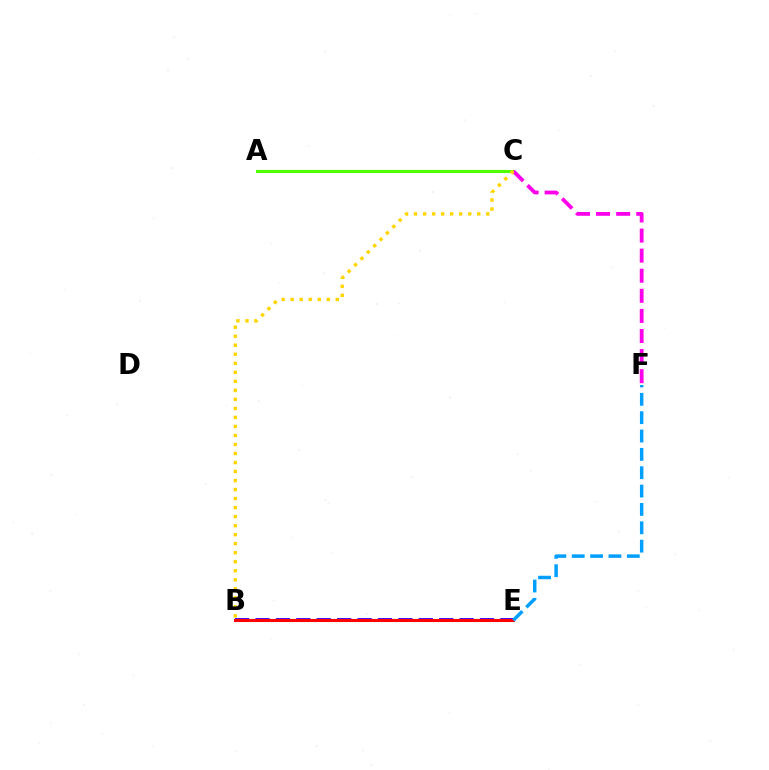{('B', 'E'): [{'color': '#00ff86', 'line_style': 'dotted', 'thickness': 1.53}, {'color': '#3700ff', 'line_style': 'dashed', 'thickness': 2.77}, {'color': '#ff0000', 'line_style': 'solid', 'thickness': 2.2}], ('A', 'C'): [{'color': '#4fff00', 'line_style': 'solid', 'thickness': 2.23}], ('C', 'F'): [{'color': '#ff00ed', 'line_style': 'dashed', 'thickness': 2.73}], ('B', 'C'): [{'color': '#ffd500', 'line_style': 'dotted', 'thickness': 2.45}], ('E', 'F'): [{'color': '#009eff', 'line_style': 'dashed', 'thickness': 2.49}]}